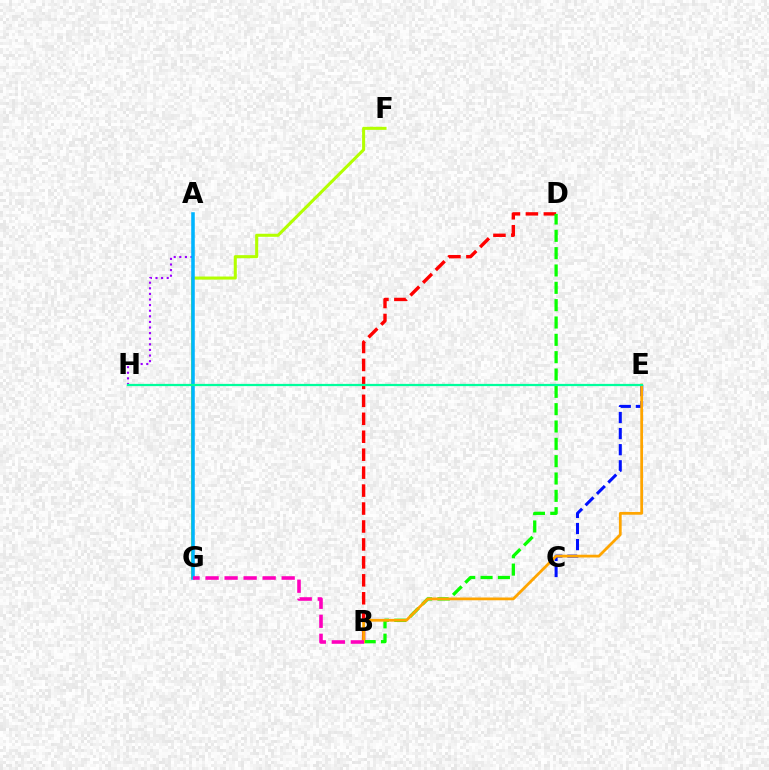{('F', 'G'): [{'color': '#b3ff00', 'line_style': 'solid', 'thickness': 2.19}], ('B', 'D'): [{'color': '#ff0000', 'line_style': 'dashed', 'thickness': 2.44}, {'color': '#08ff00', 'line_style': 'dashed', 'thickness': 2.35}], ('A', 'H'): [{'color': '#9b00ff', 'line_style': 'dotted', 'thickness': 1.52}], ('C', 'E'): [{'color': '#0010ff', 'line_style': 'dashed', 'thickness': 2.19}], ('A', 'G'): [{'color': '#00b5ff', 'line_style': 'solid', 'thickness': 2.56}], ('B', 'E'): [{'color': '#ffa500', 'line_style': 'solid', 'thickness': 1.99}], ('E', 'H'): [{'color': '#00ff9d', 'line_style': 'solid', 'thickness': 1.61}], ('B', 'G'): [{'color': '#ff00bd', 'line_style': 'dashed', 'thickness': 2.58}]}